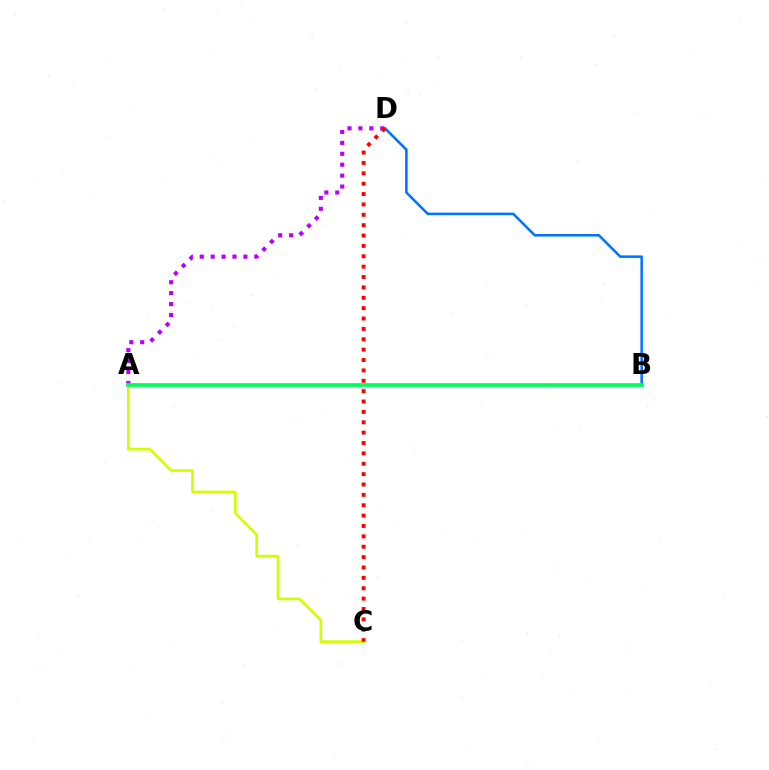{('A', 'D'): [{'color': '#b900ff', 'line_style': 'dotted', 'thickness': 2.97}], ('A', 'C'): [{'color': '#d1ff00', 'line_style': 'solid', 'thickness': 1.94}], ('B', 'D'): [{'color': '#0074ff', 'line_style': 'solid', 'thickness': 1.83}], ('A', 'B'): [{'color': '#00ff5c', 'line_style': 'solid', 'thickness': 2.68}], ('C', 'D'): [{'color': '#ff0000', 'line_style': 'dotted', 'thickness': 2.82}]}